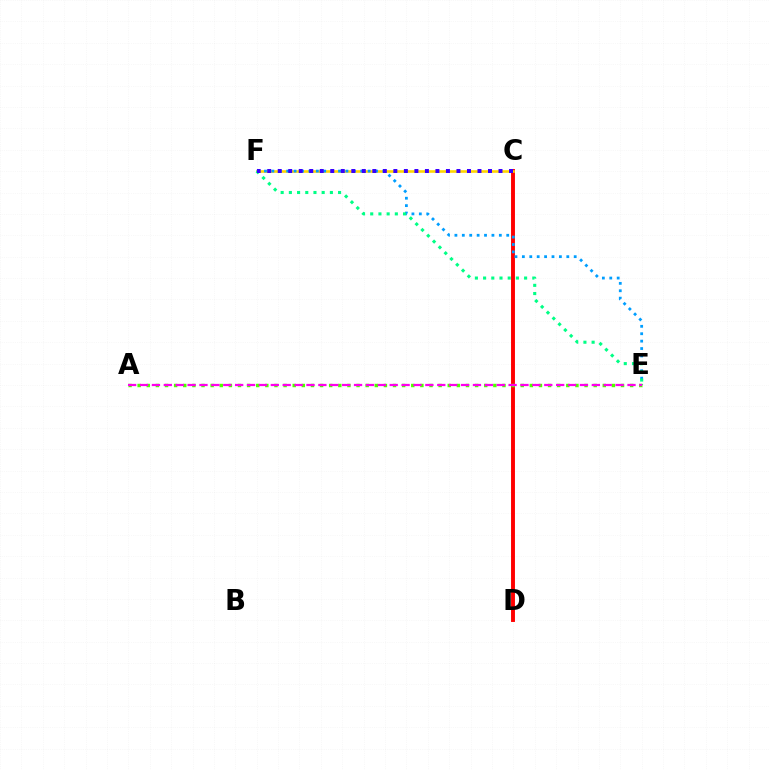{('C', 'D'): [{'color': '#ff0000', 'line_style': 'solid', 'thickness': 2.81}], ('C', 'F'): [{'color': '#ffd500', 'line_style': 'solid', 'thickness': 1.89}, {'color': '#3700ff', 'line_style': 'dotted', 'thickness': 2.86}], ('E', 'F'): [{'color': '#009eff', 'line_style': 'dotted', 'thickness': 2.01}, {'color': '#00ff86', 'line_style': 'dotted', 'thickness': 2.23}], ('A', 'E'): [{'color': '#4fff00', 'line_style': 'dotted', 'thickness': 2.48}, {'color': '#ff00ed', 'line_style': 'dashed', 'thickness': 1.62}]}